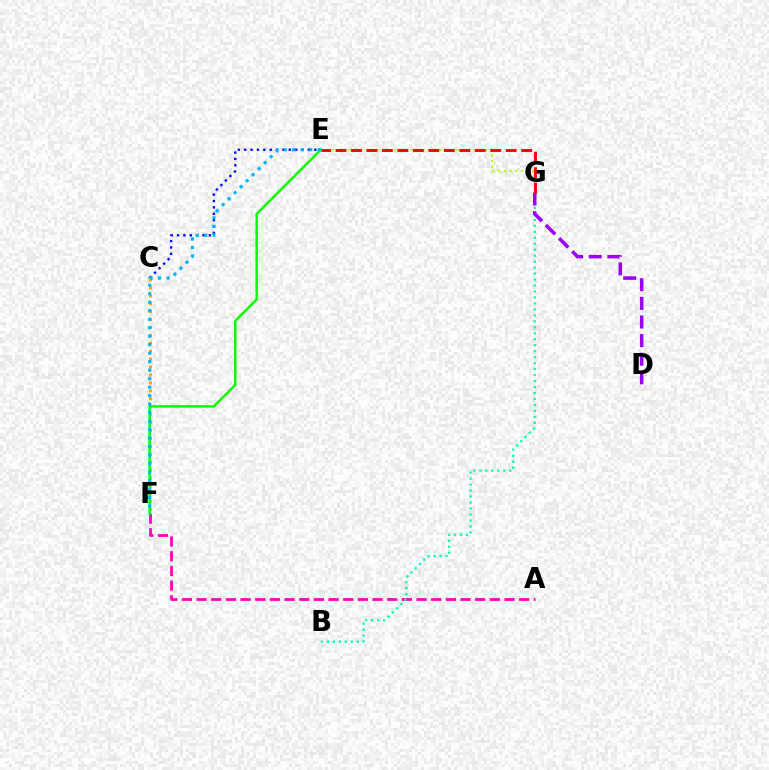{('A', 'F'): [{'color': '#ff00bd', 'line_style': 'dashed', 'thickness': 1.99}], ('E', 'G'): [{'color': '#b3ff00', 'line_style': 'dotted', 'thickness': 1.54}, {'color': '#ff0000', 'line_style': 'dashed', 'thickness': 2.1}], ('C', 'F'): [{'color': '#ffa500', 'line_style': 'dotted', 'thickness': 2.15}], ('C', 'E'): [{'color': '#0010ff', 'line_style': 'dotted', 'thickness': 1.73}], ('E', 'F'): [{'color': '#08ff00', 'line_style': 'solid', 'thickness': 1.79}, {'color': '#00b5ff', 'line_style': 'dotted', 'thickness': 2.31}], ('B', 'G'): [{'color': '#00ff9d', 'line_style': 'dotted', 'thickness': 1.62}], ('D', 'G'): [{'color': '#9b00ff', 'line_style': 'dashed', 'thickness': 2.53}]}